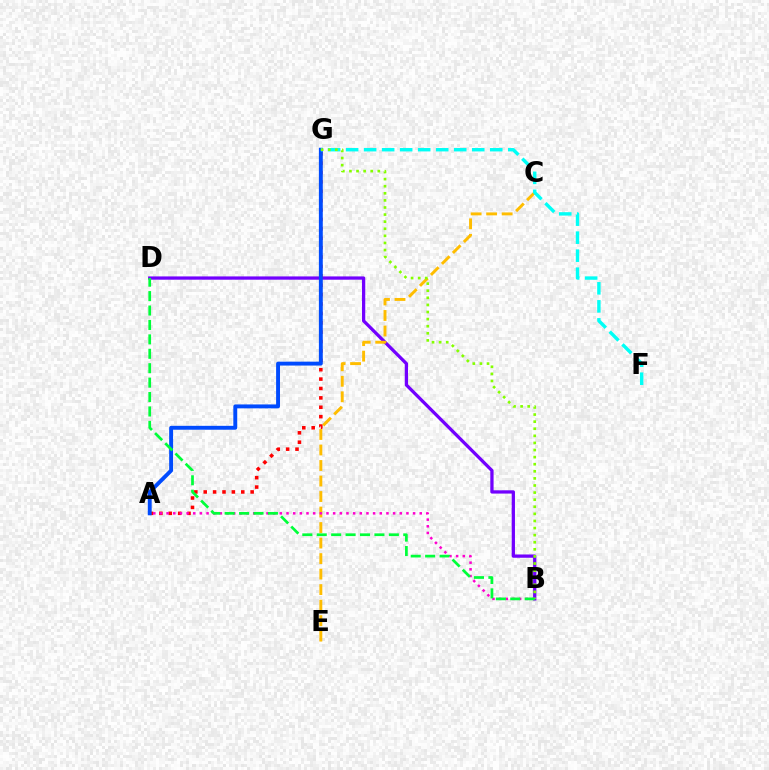{('B', 'D'): [{'color': '#7200ff', 'line_style': 'solid', 'thickness': 2.36}, {'color': '#00ff39', 'line_style': 'dashed', 'thickness': 1.96}], ('A', 'G'): [{'color': '#ff0000', 'line_style': 'dotted', 'thickness': 2.55}, {'color': '#004bff', 'line_style': 'solid', 'thickness': 2.81}], ('C', 'E'): [{'color': '#ffbd00', 'line_style': 'dashed', 'thickness': 2.11}], ('A', 'B'): [{'color': '#ff00cf', 'line_style': 'dotted', 'thickness': 1.81}], ('F', 'G'): [{'color': '#00fff6', 'line_style': 'dashed', 'thickness': 2.45}], ('B', 'G'): [{'color': '#84ff00', 'line_style': 'dotted', 'thickness': 1.93}]}